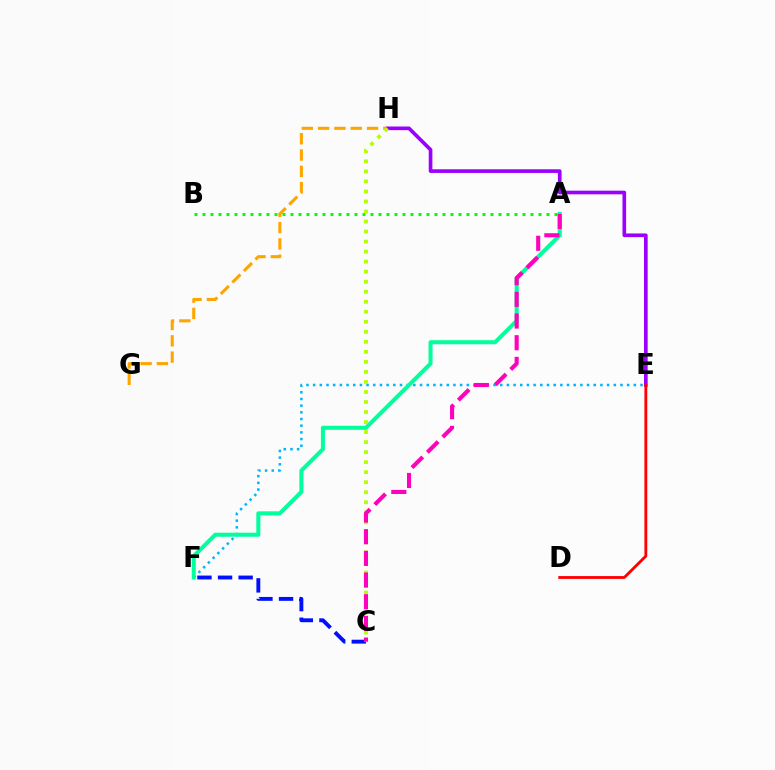{('G', 'H'): [{'color': '#ffa500', 'line_style': 'dashed', 'thickness': 2.22}], ('A', 'B'): [{'color': '#08ff00', 'line_style': 'dotted', 'thickness': 2.17}], ('E', 'F'): [{'color': '#00b5ff', 'line_style': 'dotted', 'thickness': 1.82}], ('A', 'F'): [{'color': '#00ff9d', 'line_style': 'solid', 'thickness': 2.91}], ('C', 'F'): [{'color': '#0010ff', 'line_style': 'dashed', 'thickness': 2.8}], ('E', 'H'): [{'color': '#9b00ff', 'line_style': 'solid', 'thickness': 2.63}], ('D', 'E'): [{'color': '#ff0000', 'line_style': 'solid', 'thickness': 2.04}], ('C', 'H'): [{'color': '#b3ff00', 'line_style': 'dotted', 'thickness': 2.72}], ('A', 'C'): [{'color': '#ff00bd', 'line_style': 'dashed', 'thickness': 2.95}]}